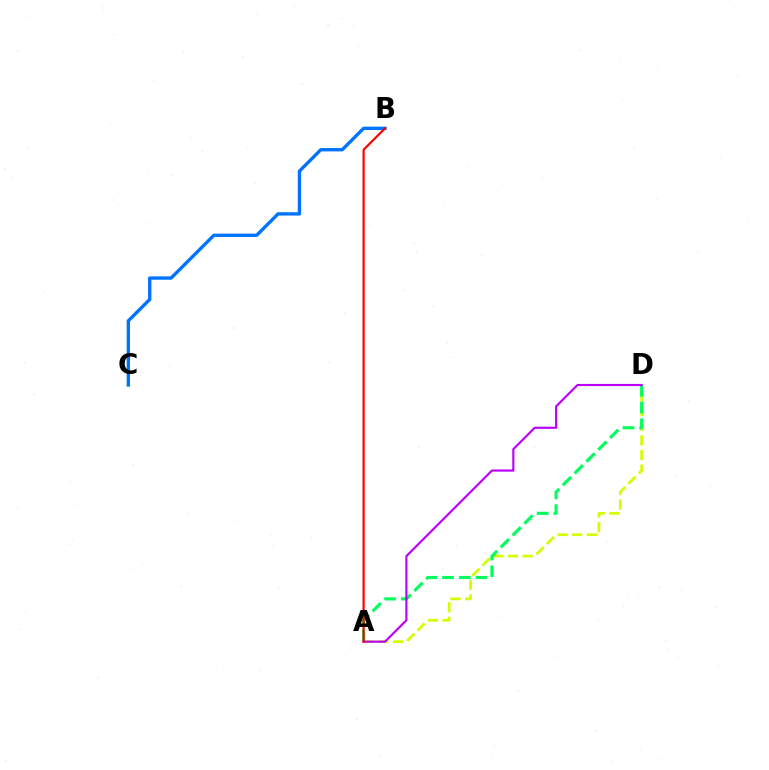{('A', 'D'): [{'color': '#d1ff00', 'line_style': 'dashed', 'thickness': 1.99}, {'color': '#00ff5c', 'line_style': 'dashed', 'thickness': 2.27}, {'color': '#b900ff', 'line_style': 'solid', 'thickness': 1.55}], ('B', 'C'): [{'color': '#0074ff', 'line_style': 'solid', 'thickness': 2.42}], ('A', 'B'): [{'color': '#ff0000', 'line_style': 'solid', 'thickness': 1.56}]}